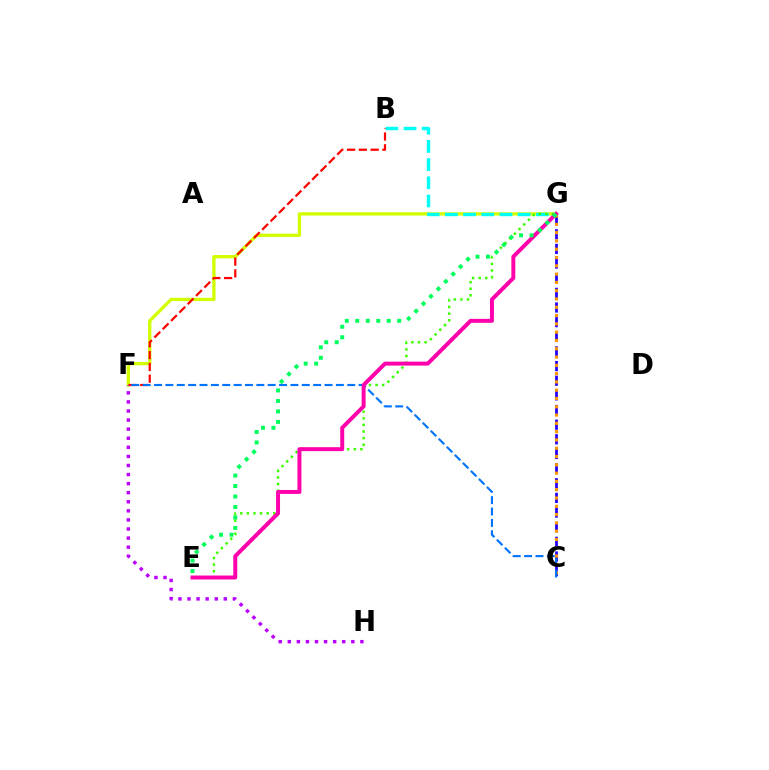{('F', 'G'): [{'color': '#d1ff00', 'line_style': 'solid', 'thickness': 2.37}], ('B', 'G'): [{'color': '#00fff6', 'line_style': 'dashed', 'thickness': 2.47}], ('B', 'F'): [{'color': '#ff0000', 'line_style': 'dashed', 'thickness': 1.6}], ('C', 'G'): [{'color': '#2500ff', 'line_style': 'dashed', 'thickness': 1.99}, {'color': '#ff9400', 'line_style': 'dotted', 'thickness': 2.25}], ('F', 'H'): [{'color': '#b900ff', 'line_style': 'dotted', 'thickness': 2.47}], ('E', 'G'): [{'color': '#3dff00', 'line_style': 'dotted', 'thickness': 1.8}, {'color': '#ff00ac', 'line_style': 'solid', 'thickness': 2.84}, {'color': '#00ff5c', 'line_style': 'dotted', 'thickness': 2.85}], ('C', 'F'): [{'color': '#0074ff', 'line_style': 'dashed', 'thickness': 1.54}]}